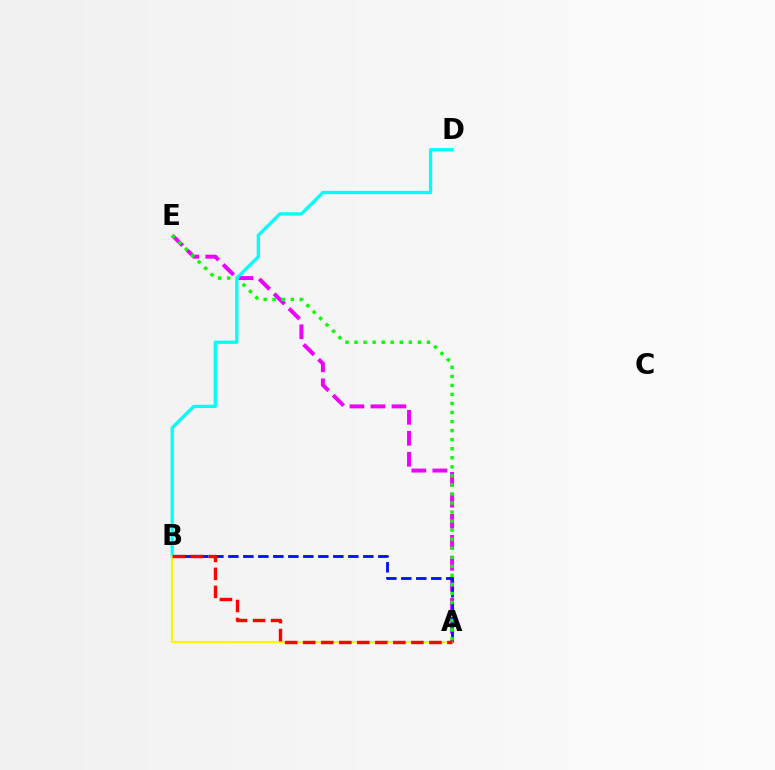{('A', 'E'): [{'color': '#ee00ff', 'line_style': 'dashed', 'thickness': 2.85}, {'color': '#08ff00', 'line_style': 'dotted', 'thickness': 2.46}], ('A', 'B'): [{'color': '#0010ff', 'line_style': 'dashed', 'thickness': 2.04}, {'color': '#fcf500', 'line_style': 'solid', 'thickness': 1.53}, {'color': '#ff0000', 'line_style': 'dashed', 'thickness': 2.45}], ('B', 'D'): [{'color': '#00fff6', 'line_style': 'solid', 'thickness': 2.36}]}